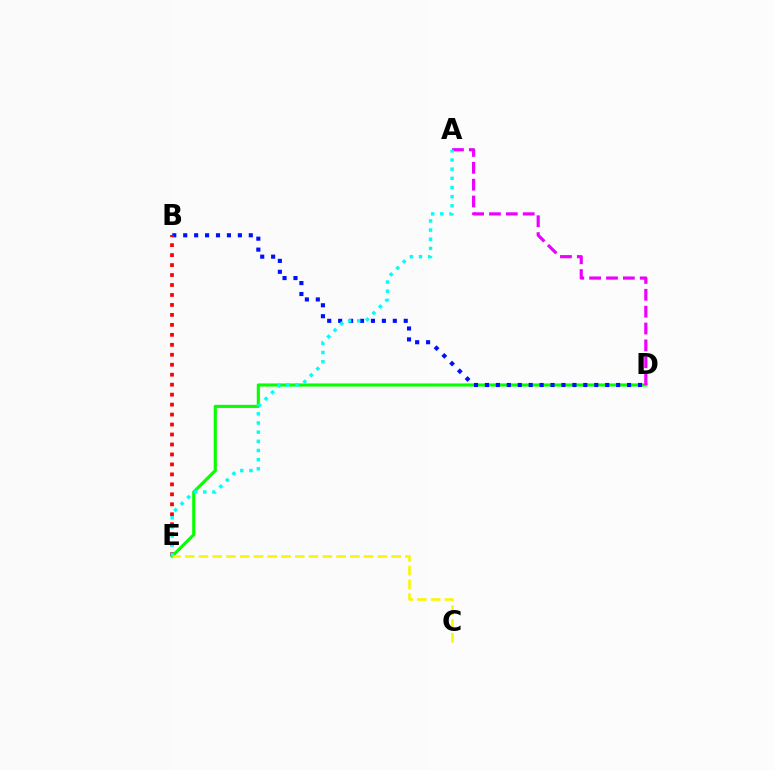{('D', 'E'): [{'color': '#08ff00', 'line_style': 'solid', 'thickness': 2.25}], ('B', 'D'): [{'color': '#0010ff', 'line_style': 'dotted', 'thickness': 2.97}], ('B', 'E'): [{'color': '#ff0000', 'line_style': 'dotted', 'thickness': 2.71}], ('A', 'D'): [{'color': '#ee00ff', 'line_style': 'dashed', 'thickness': 2.29}], ('A', 'E'): [{'color': '#00fff6', 'line_style': 'dotted', 'thickness': 2.49}], ('C', 'E'): [{'color': '#fcf500', 'line_style': 'dashed', 'thickness': 1.87}]}